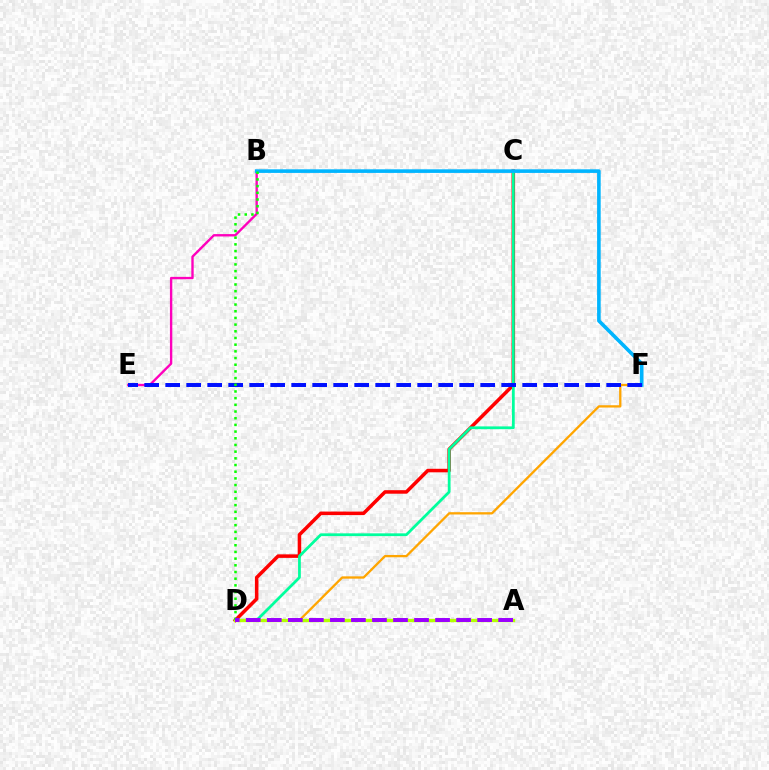{('C', 'D'): [{'color': '#ff0000', 'line_style': 'solid', 'thickness': 2.54}, {'color': '#00ff9d', 'line_style': 'solid', 'thickness': 1.99}], ('D', 'F'): [{'color': '#ffa500', 'line_style': 'solid', 'thickness': 1.66}], ('B', 'E'): [{'color': '#ff00bd', 'line_style': 'solid', 'thickness': 1.71}], ('B', 'F'): [{'color': '#00b5ff', 'line_style': 'solid', 'thickness': 2.6}], ('A', 'D'): [{'color': '#b3ff00', 'line_style': 'solid', 'thickness': 2.42}, {'color': '#9b00ff', 'line_style': 'dashed', 'thickness': 2.86}], ('E', 'F'): [{'color': '#0010ff', 'line_style': 'dashed', 'thickness': 2.85}], ('B', 'D'): [{'color': '#08ff00', 'line_style': 'dotted', 'thickness': 1.82}]}